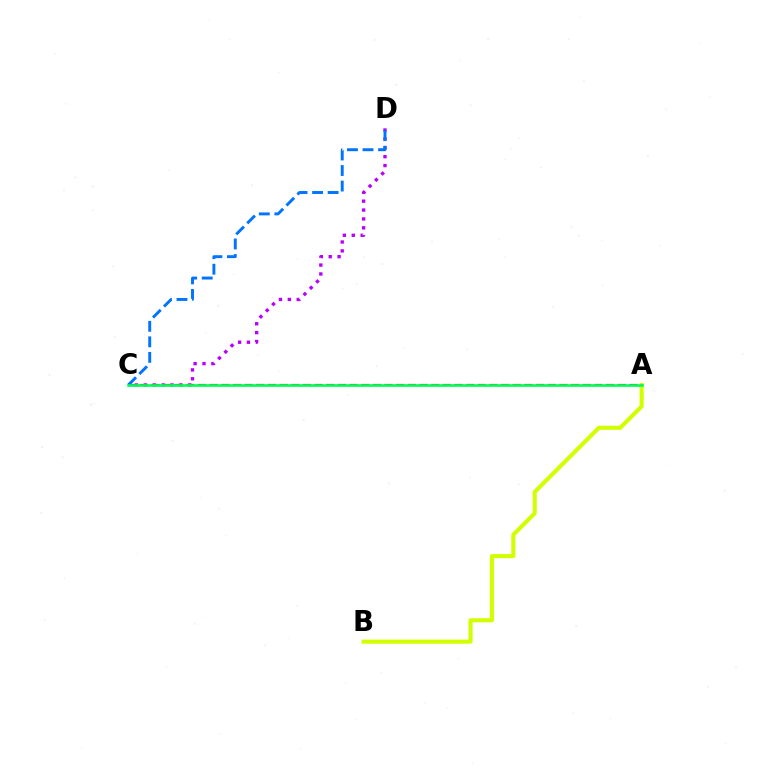{('C', 'D'): [{'color': '#b900ff', 'line_style': 'dotted', 'thickness': 2.42}, {'color': '#0074ff', 'line_style': 'dashed', 'thickness': 2.11}], ('A', 'B'): [{'color': '#d1ff00', 'line_style': 'solid', 'thickness': 2.95}], ('A', 'C'): [{'color': '#ff0000', 'line_style': 'dashed', 'thickness': 1.58}, {'color': '#00ff5c', 'line_style': 'solid', 'thickness': 1.9}]}